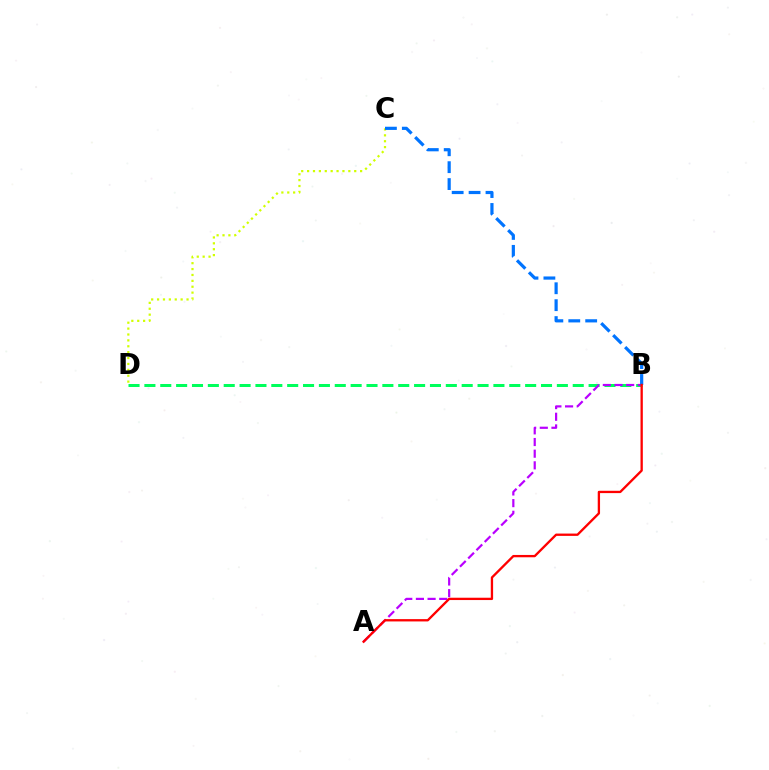{('C', 'D'): [{'color': '#d1ff00', 'line_style': 'dotted', 'thickness': 1.6}], ('B', 'D'): [{'color': '#00ff5c', 'line_style': 'dashed', 'thickness': 2.16}], ('A', 'B'): [{'color': '#b900ff', 'line_style': 'dashed', 'thickness': 1.58}, {'color': '#ff0000', 'line_style': 'solid', 'thickness': 1.67}], ('B', 'C'): [{'color': '#0074ff', 'line_style': 'dashed', 'thickness': 2.3}]}